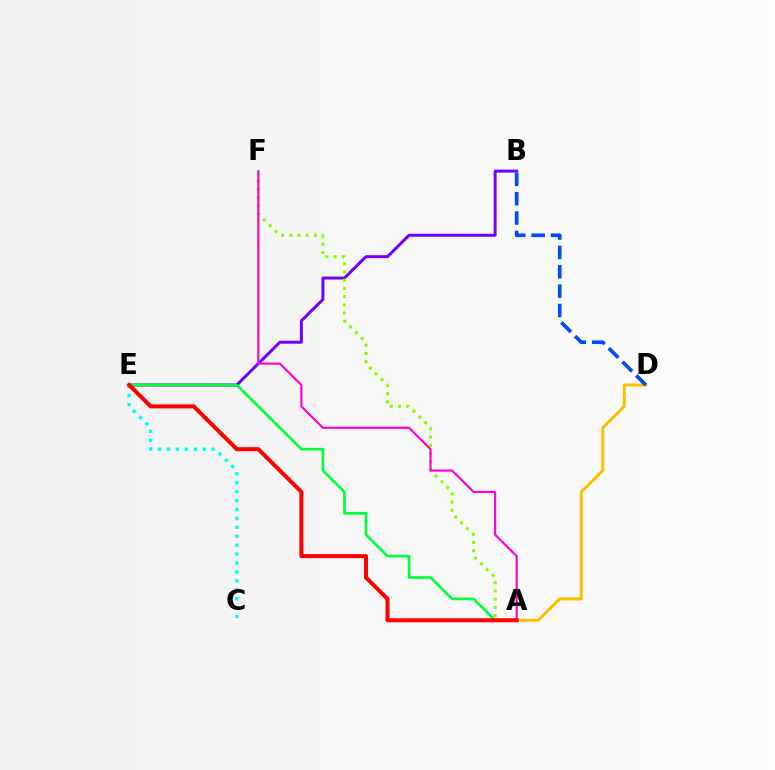{('B', 'E'): [{'color': '#7200ff', 'line_style': 'solid', 'thickness': 2.15}], ('A', 'E'): [{'color': '#00ff39', 'line_style': 'solid', 'thickness': 1.9}, {'color': '#ff0000', 'line_style': 'solid', 'thickness': 2.89}], ('A', 'D'): [{'color': '#ffbd00', 'line_style': 'solid', 'thickness': 2.16}], ('A', 'F'): [{'color': '#84ff00', 'line_style': 'dotted', 'thickness': 2.23}, {'color': '#ff00cf', 'line_style': 'solid', 'thickness': 1.54}], ('B', 'D'): [{'color': '#004bff', 'line_style': 'dashed', 'thickness': 2.63}], ('C', 'E'): [{'color': '#00fff6', 'line_style': 'dotted', 'thickness': 2.42}]}